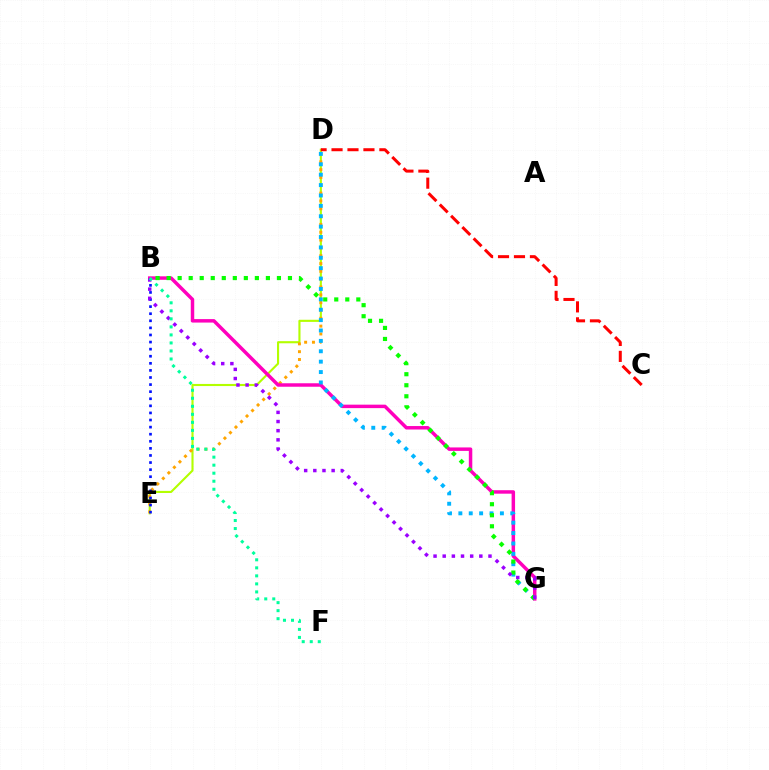{('D', 'E'): [{'color': '#b3ff00', 'line_style': 'solid', 'thickness': 1.53}, {'color': '#ffa500', 'line_style': 'dotted', 'thickness': 2.13}], ('B', 'G'): [{'color': '#ff00bd', 'line_style': 'solid', 'thickness': 2.5}, {'color': '#08ff00', 'line_style': 'dotted', 'thickness': 3.0}, {'color': '#9b00ff', 'line_style': 'dotted', 'thickness': 2.49}], ('D', 'G'): [{'color': '#00b5ff', 'line_style': 'dotted', 'thickness': 2.82}], ('C', 'D'): [{'color': '#ff0000', 'line_style': 'dashed', 'thickness': 2.17}], ('B', 'E'): [{'color': '#0010ff', 'line_style': 'dotted', 'thickness': 1.93}], ('B', 'F'): [{'color': '#00ff9d', 'line_style': 'dotted', 'thickness': 2.18}]}